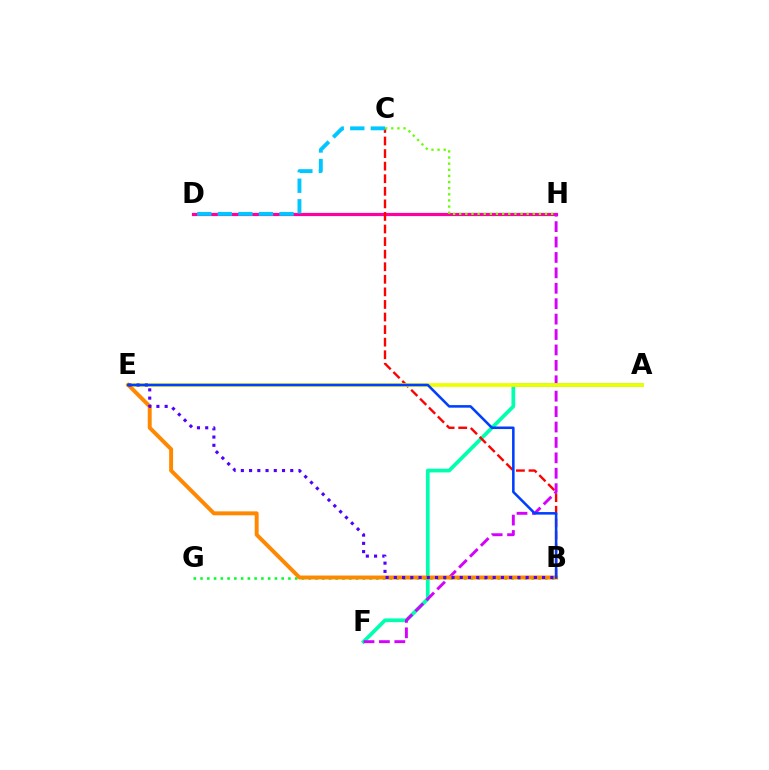{('A', 'F'): [{'color': '#00ffaf', 'line_style': 'solid', 'thickness': 2.68}], ('D', 'H'): [{'color': '#ff00a0', 'line_style': 'solid', 'thickness': 2.3}], ('B', 'C'): [{'color': '#ff0000', 'line_style': 'dashed', 'thickness': 1.71}], ('F', 'H'): [{'color': '#d600ff', 'line_style': 'dashed', 'thickness': 2.09}], ('C', 'H'): [{'color': '#66ff00', 'line_style': 'dotted', 'thickness': 1.67}], ('A', 'E'): [{'color': '#eeff00', 'line_style': 'solid', 'thickness': 2.7}], ('B', 'G'): [{'color': '#00ff27', 'line_style': 'dotted', 'thickness': 1.84}], ('C', 'D'): [{'color': '#00c7ff', 'line_style': 'dashed', 'thickness': 2.79}], ('B', 'E'): [{'color': '#ff8800', 'line_style': 'solid', 'thickness': 2.83}, {'color': '#4f00ff', 'line_style': 'dotted', 'thickness': 2.24}, {'color': '#003fff', 'line_style': 'solid', 'thickness': 1.84}]}